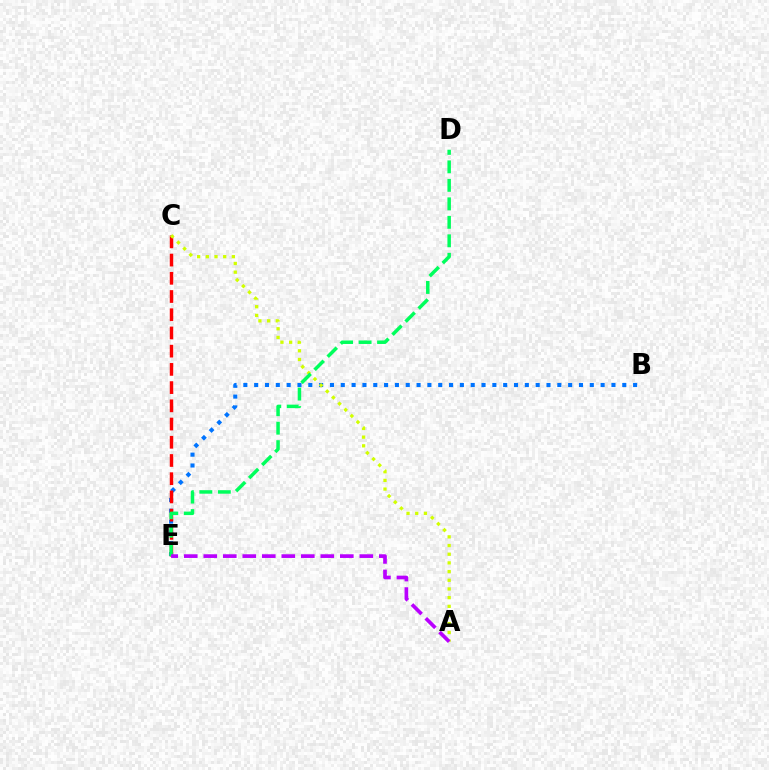{('B', 'E'): [{'color': '#0074ff', 'line_style': 'dotted', 'thickness': 2.94}], ('C', 'E'): [{'color': '#ff0000', 'line_style': 'dashed', 'thickness': 2.47}], ('A', 'C'): [{'color': '#d1ff00', 'line_style': 'dotted', 'thickness': 2.36}], ('D', 'E'): [{'color': '#00ff5c', 'line_style': 'dashed', 'thickness': 2.51}], ('A', 'E'): [{'color': '#b900ff', 'line_style': 'dashed', 'thickness': 2.65}]}